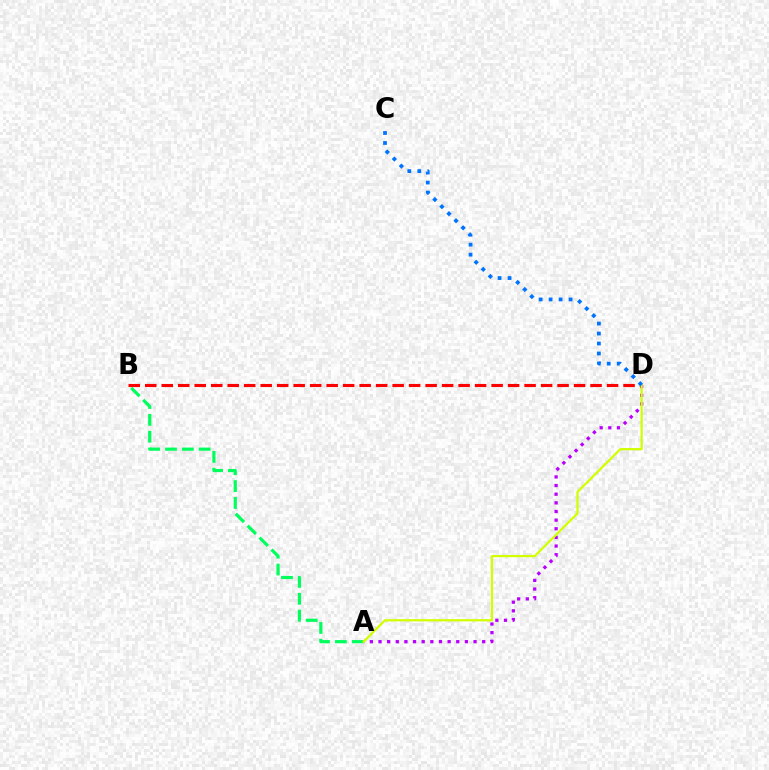{('A', 'B'): [{'color': '#00ff5c', 'line_style': 'dashed', 'thickness': 2.29}], ('B', 'D'): [{'color': '#ff0000', 'line_style': 'dashed', 'thickness': 2.24}], ('A', 'D'): [{'color': '#b900ff', 'line_style': 'dotted', 'thickness': 2.35}, {'color': '#d1ff00', 'line_style': 'solid', 'thickness': 1.62}], ('C', 'D'): [{'color': '#0074ff', 'line_style': 'dotted', 'thickness': 2.71}]}